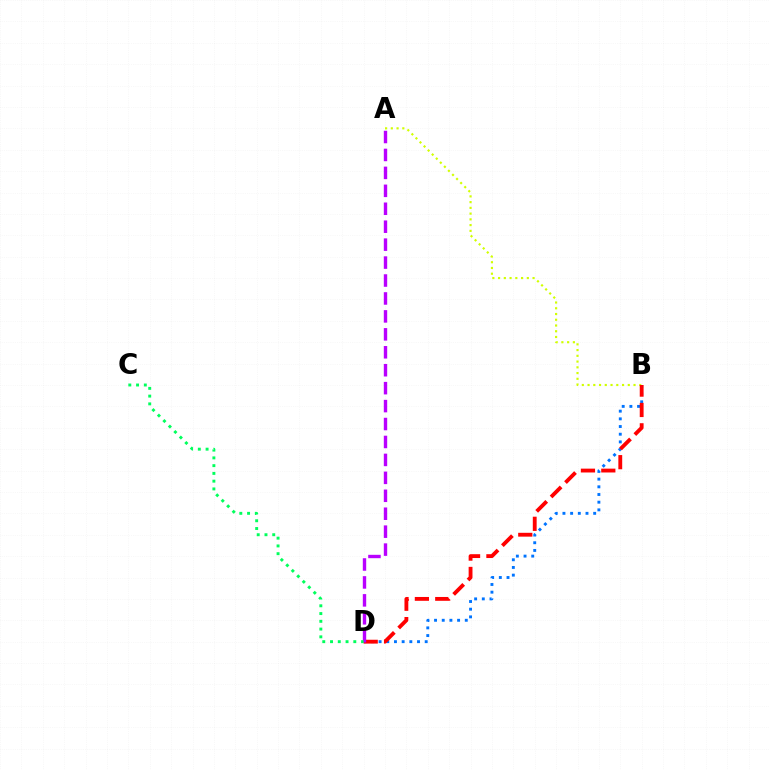{('B', 'D'): [{'color': '#0074ff', 'line_style': 'dotted', 'thickness': 2.09}, {'color': '#ff0000', 'line_style': 'dashed', 'thickness': 2.77}], ('A', 'B'): [{'color': '#d1ff00', 'line_style': 'dotted', 'thickness': 1.56}], ('A', 'D'): [{'color': '#b900ff', 'line_style': 'dashed', 'thickness': 2.44}], ('C', 'D'): [{'color': '#00ff5c', 'line_style': 'dotted', 'thickness': 2.11}]}